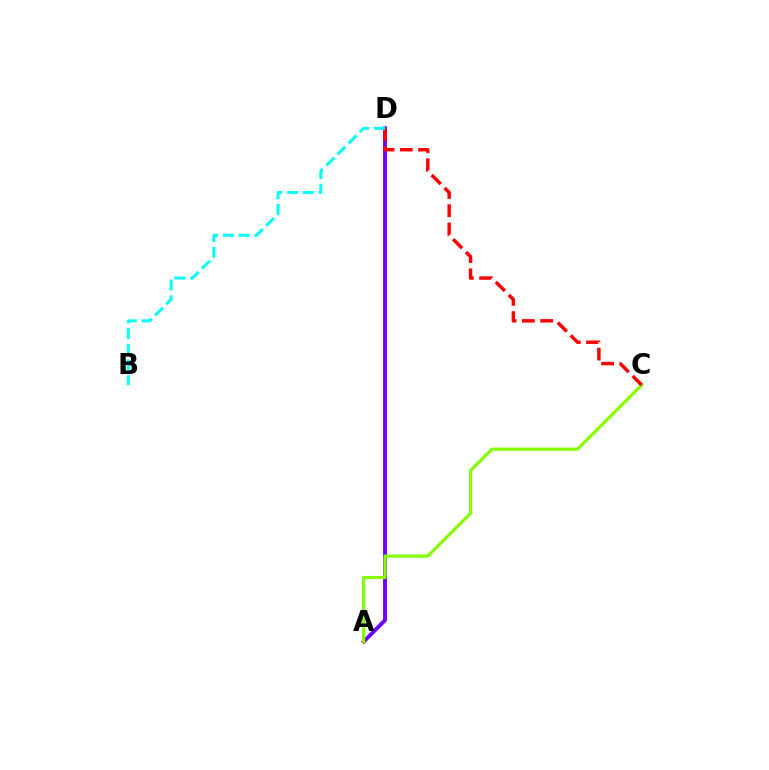{('A', 'D'): [{'color': '#7200ff', 'line_style': 'solid', 'thickness': 2.81}], ('A', 'C'): [{'color': '#84ff00', 'line_style': 'solid', 'thickness': 2.29}], ('C', 'D'): [{'color': '#ff0000', 'line_style': 'dashed', 'thickness': 2.48}], ('B', 'D'): [{'color': '#00fff6', 'line_style': 'dashed', 'thickness': 2.14}]}